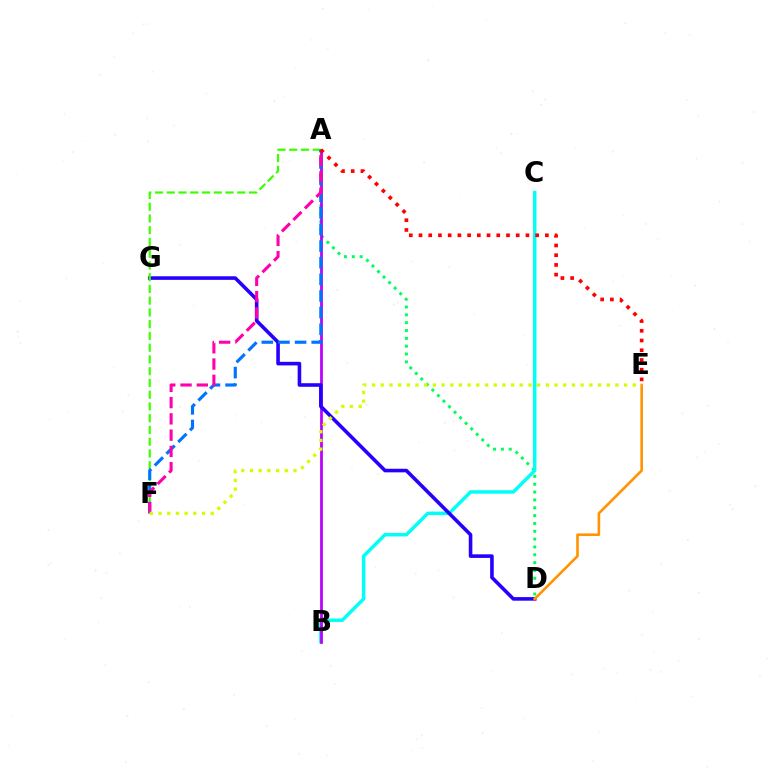{('A', 'D'): [{'color': '#00ff5c', 'line_style': 'dotted', 'thickness': 2.13}], ('B', 'C'): [{'color': '#00fff6', 'line_style': 'solid', 'thickness': 2.49}], ('A', 'B'): [{'color': '#b900ff', 'line_style': 'solid', 'thickness': 1.98}], ('D', 'G'): [{'color': '#2500ff', 'line_style': 'solid', 'thickness': 2.58}], ('A', 'F'): [{'color': '#3dff00', 'line_style': 'dashed', 'thickness': 1.6}, {'color': '#0074ff', 'line_style': 'dashed', 'thickness': 2.26}, {'color': '#ff00ac', 'line_style': 'dashed', 'thickness': 2.21}], ('D', 'E'): [{'color': '#ff9400', 'line_style': 'solid', 'thickness': 1.88}], ('E', 'F'): [{'color': '#d1ff00', 'line_style': 'dotted', 'thickness': 2.36}], ('A', 'E'): [{'color': '#ff0000', 'line_style': 'dotted', 'thickness': 2.64}]}